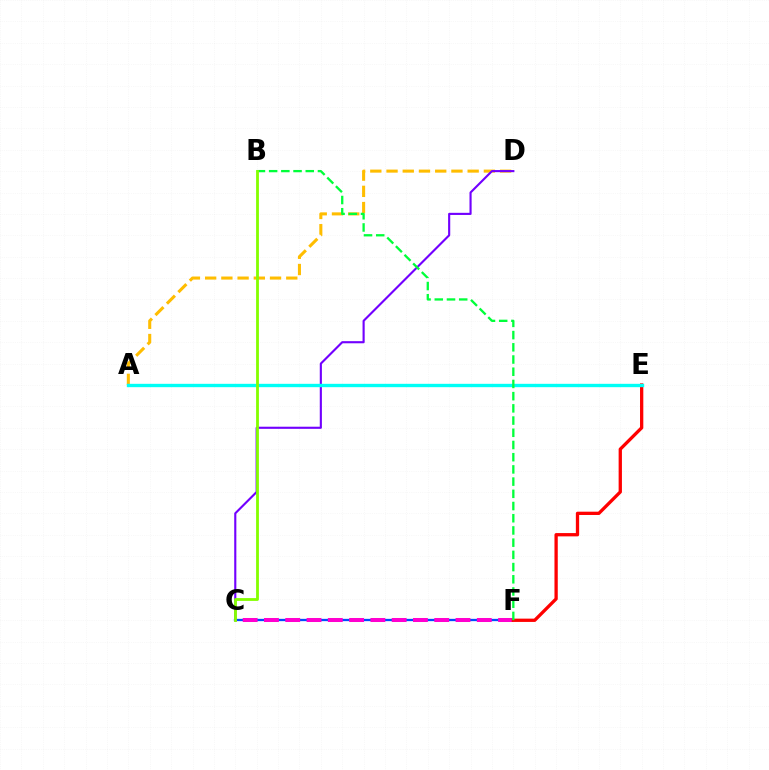{('C', 'F'): [{'color': '#004bff', 'line_style': 'solid', 'thickness': 1.65}, {'color': '#ff00cf', 'line_style': 'dashed', 'thickness': 2.89}], ('A', 'D'): [{'color': '#ffbd00', 'line_style': 'dashed', 'thickness': 2.2}], ('E', 'F'): [{'color': '#ff0000', 'line_style': 'solid', 'thickness': 2.37}], ('C', 'D'): [{'color': '#7200ff', 'line_style': 'solid', 'thickness': 1.53}], ('A', 'E'): [{'color': '#00fff6', 'line_style': 'solid', 'thickness': 2.42}], ('B', 'F'): [{'color': '#00ff39', 'line_style': 'dashed', 'thickness': 1.66}], ('B', 'C'): [{'color': '#84ff00', 'line_style': 'solid', 'thickness': 2.02}]}